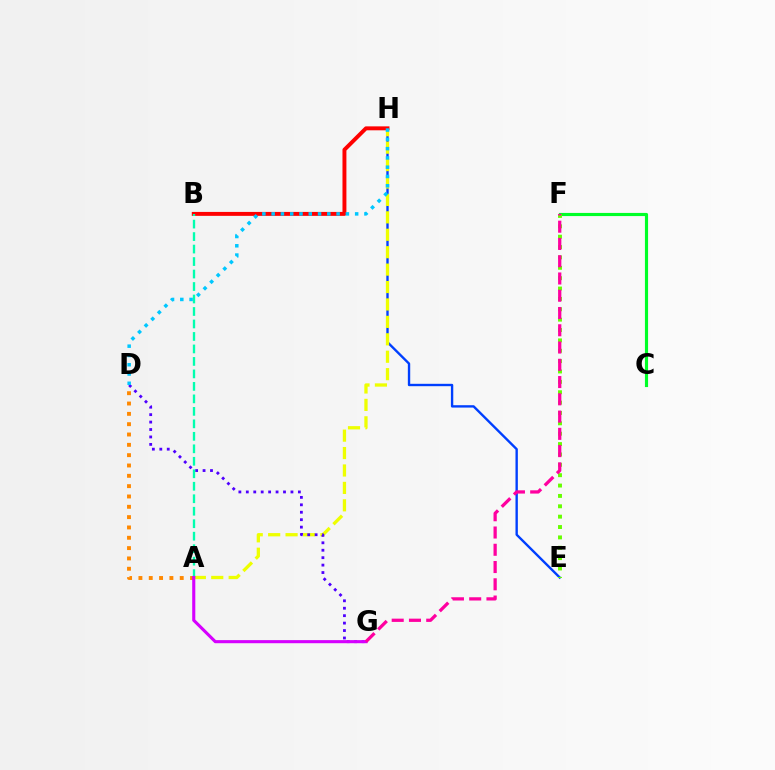{('E', 'H'): [{'color': '#003fff', 'line_style': 'solid', 'thickness': 1.71}], ('A', 'H'): [{'color': '#eeff00', 'line_style': 'dashed', 'thickness': 2.37}], ('B', 'H'): [{'color': '#ff0000', 'line_style': 'solid', 'thickness': 2.83}], ('D', 'G'): [{'color': '#4f00ff', 'line_style': 'dotted', 'thickness': 2.02}], ('A', 'B'): [{'color': '#00ffaf', 'line_style': 'dashed', 'thickness': 1.7}], ('C', 'F'): [{'color': '#00ff27', 'line_style': 'solid', 'thickness': 2.26}], ('E', 'F'): [{'color': '#66ff00', 'line_style': 'dotted', 'thickness': 2.82}], ('A', 'D'): [{'color': '#ff8800', 'line_style': 'dotted', 'thickness': 2.81}], ('A', 'G'): [{'color': '#d600ff', 'line_style': 'solid', 'thickness': 2.23}], ('F', 'G'): [{'color': '#ff00a0', 'line_style': 'dashed', 'thickness': 2.35}], ('D', 'H'): [{'color': '#00c7ff', 'line_style': 'dotted', 'thickness': 2.52}]}